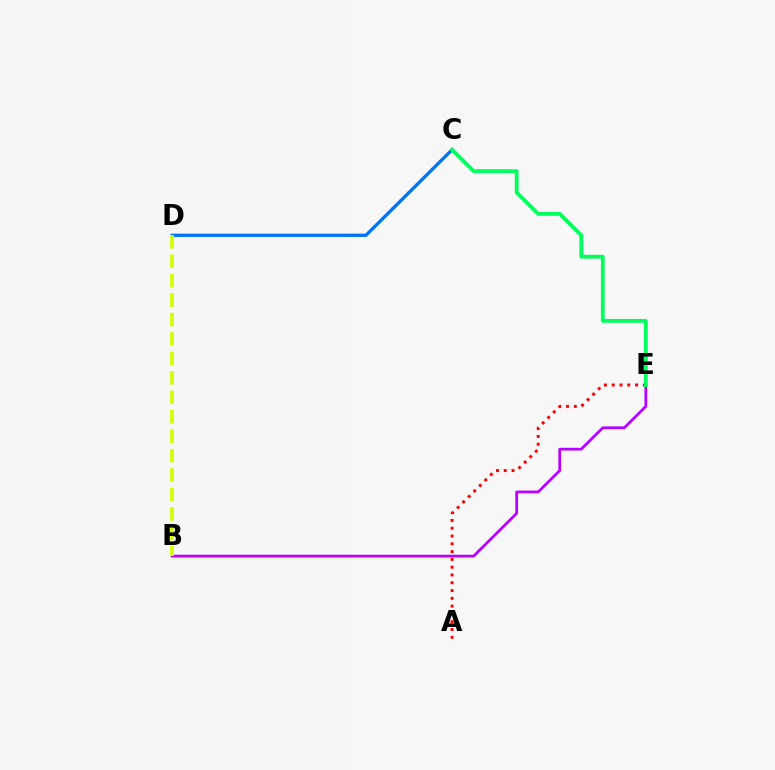{('C', 'D'): [{'color': '#0074ff', 'line_style': 'solid', 'thickness': 2.37}], ('A', 'E'): [{'color': '#ff0000', 'line_style': 'dotted', 'thickness': 2.12}], ('B', 'E'): [{'color': '#b900ff', 'line_style': 'solid', 'thickness': 1.98}], ('B', 'D'): [{'color': '#d1ff00', 'line_style': 'dashed', 'thickness': 2.64}], ('C', 'E'): [{'color': '#00ff5c', 'line_style': 'solid', 'thickness': 2.73}]}